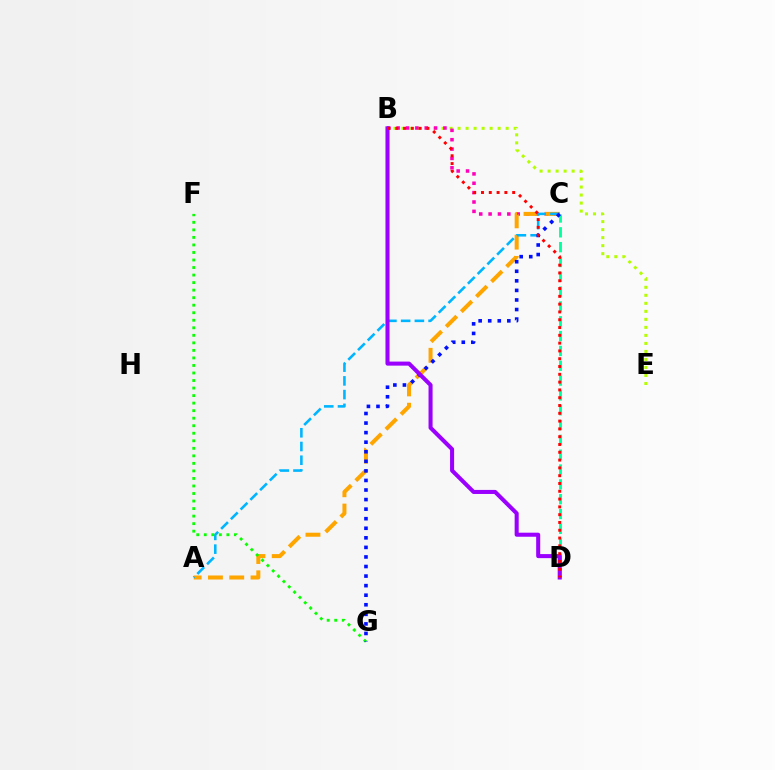{('B', 'E'): [{'color': '#b3ff00', 'line_style': 'dotted', 'thickness': 2.18}], ('B', 'C'): [{'color': '#ff00bd', 'line_style': 'dotted', 'thickness': 2.54}], ('A', 'C'): [{'color': '#ffa500', 'line_style': 'dashed', 'thickness': 2.89}, {'color': '#00b5ff', 'line_style': 'dashed', 'thickness': 1.87}], ('F', 'G'): [{'color': '#08ff00', 'line_style': 'dotted', 'thickness': 2.05}], ('C', 'D'): [{'color': '#00ff9d', 'line_style': 'dashed', 'thickness': 2.01}], ('C', 'G'): [{'color': '#0010ff', 'line_style': 'dotted', 'thickness': 2.6}], ('B', 'D'): [{'color': '#9b00ff', 'line_style': 'solid', 'thickness': 2.92}, {'color': '#ff0000', 'line_style': 'dotted', 'thickness': 2.12}]}